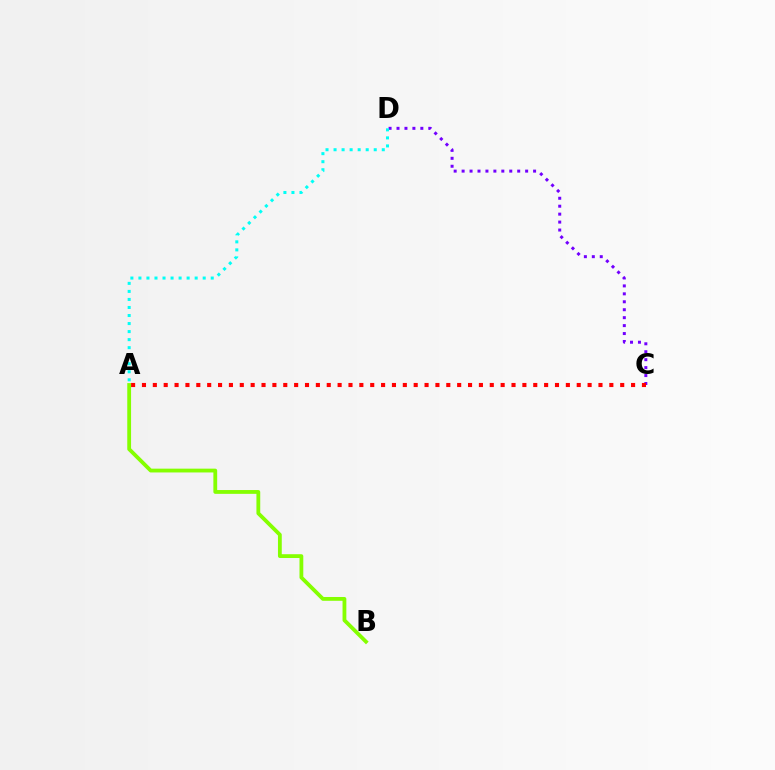{('C', 'D'): [{'color': '#7200ff', 'line_style': 'dotted', 'thickness': 2.16}], ('A', 'D'): [{'color': '#00fff6', 'line_style': 'dotted', 'thickness': 2.18}], ('A', 'C'): [{'color': '#ff0000', 'line_style': 'dotted', 'thickness': 2.95}], ('A', 'B'): [{'color': '#84ff00', 'line_style': 'solid', 'thickness': 2.74}]}